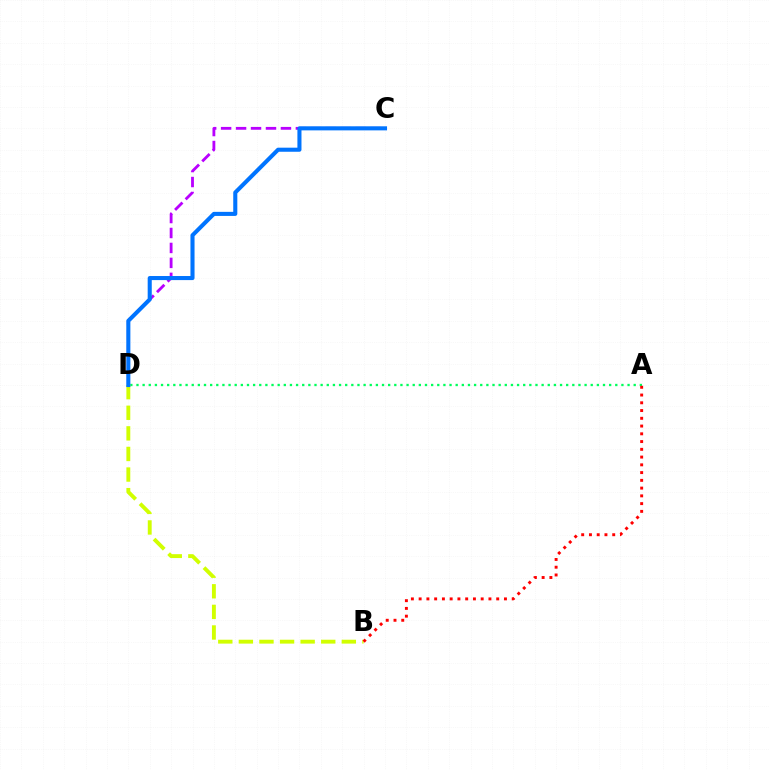{('C', 'D'): [{'color': '#b900ff', 'line_style': 'dashed', 'thickness': 2.03}, {'color': '#0074ff', 'line_style': 'solid', 'thickness': 2.93}], ('A', 'D'): [{'color': '#00ff5c', 'line_style': 'dotted', 'thickness': 1.67}], ('B', 'D'): [{'color': '#d1ff00', 'line_style': 'dashed', 'thickness': 2.8}], ('A', 'B'): [{'color': '#ff0000', 'line_style': 'dotted', 'thickness': 2.11}]}